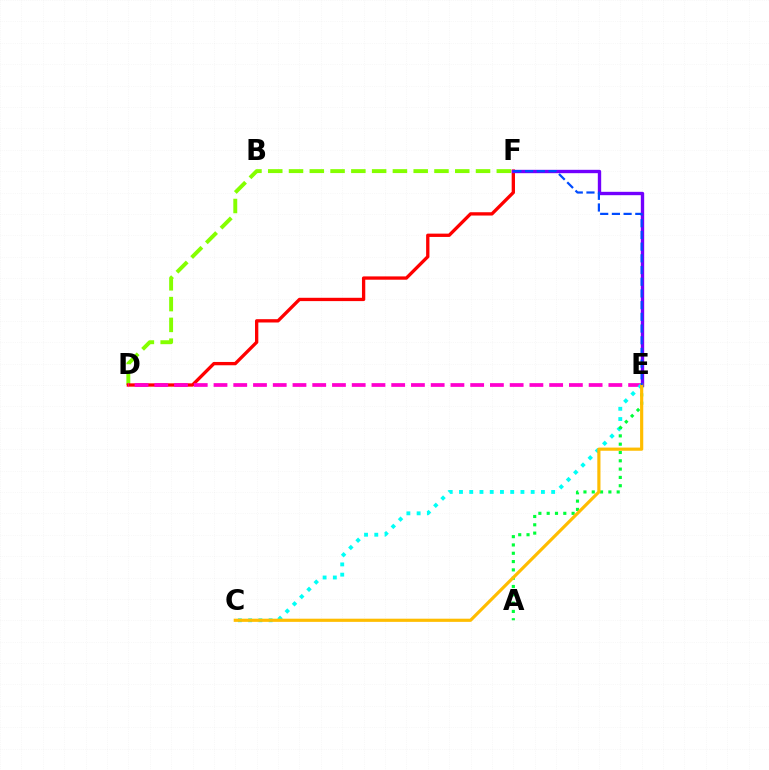{('D', 'F'): [{'color': '#84ff00', 'line_style': 'dashed', 'thickness': 2.82}, {'color': '#ff0000', 'line_style': 'solid', 'thickness': 2.38}], ('E', 'F'): [{'color': '#7200ff', 'line_style': 'solid', 'thickness': 2.43}, {'color': '#004bff', 'line_style': 'dashed', 'thickness': 1.59}], ('D', 'E'): [{'color': '#ff00cf', 'line_style': 'dashed', 'thickness': 2.68}], ('C', 'E'): [{'color': '#00fff6', 'line_style': 'dotted', 'thickness': 2.78}, {'color': '#ffbd00', 'line_style': 'solid', 'thickness': 2.28}], ('A', 'E'): [{'color': '#00ff39', 'line_style': 'dotted', 'thickness': 2.26}]}